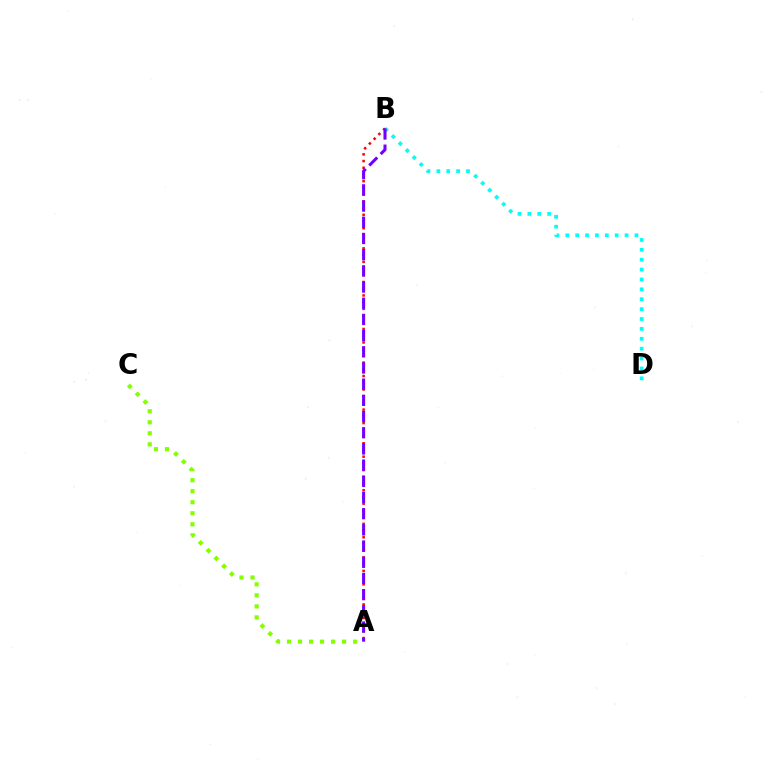{('A', 'B'): [{'color': '#ff0000', 'line_style': 'dotted', 'thickness': 1.83}, {'color': '#7200ff', 'line_style': 'dashed', 'thickness': 2.2}], ('B', 'D'): [{'color': '#00fff6', 'line_style': 'dotted', 'thickness': 2.69}], ('A', 'C'): [{'color': '#84ff00', 'line_style': 'dotted', 'thickness': 2.99}]}